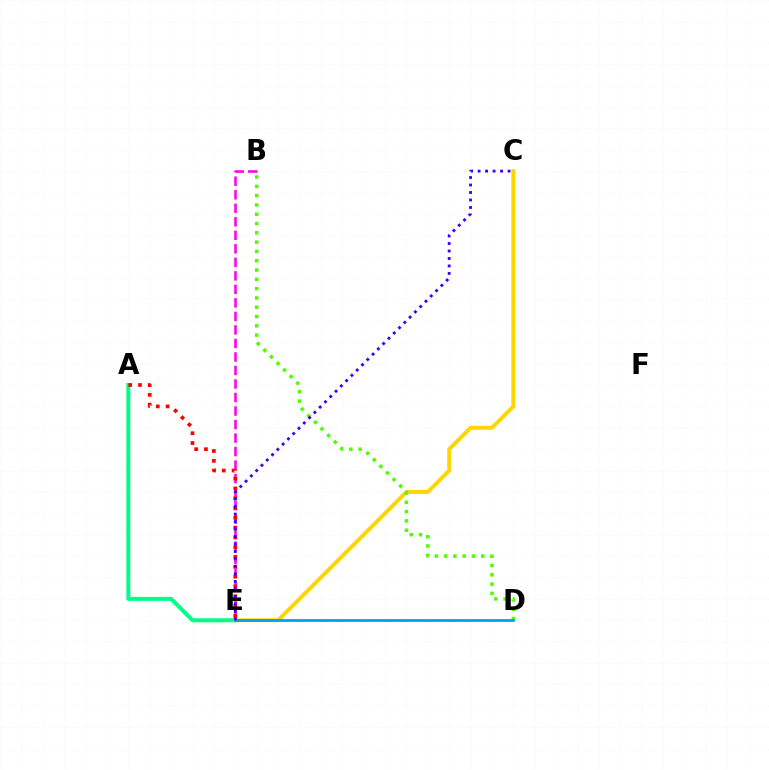{('A', 'E'): [{'color': '#00ff86', 'line_style': 'solid', 'thickness': 2.85}, {'color': '#ff0000', 'line_style': 'dotted', 'thickness': 2.66}], ('C', 'E'): [{'color': '#ffd500', 'line_style': 'solid', 'thickness': 2.83}, {'color': '#3700ff', 'line_style': 'dotted', 'thickness': 2.03}], ('B', 'E'): [{'color': '#ff00ed', 'line_style': 'dashed', 'thickness': 1.84}], ('B', 'D'): [{'color': '#4fff00', 'line_style': 'dotted', 'thickness': 2.53}], ('D', 'E'): [{'color': '#009eff', 'line_style': 'solid', 'thickness': 2.01}]}